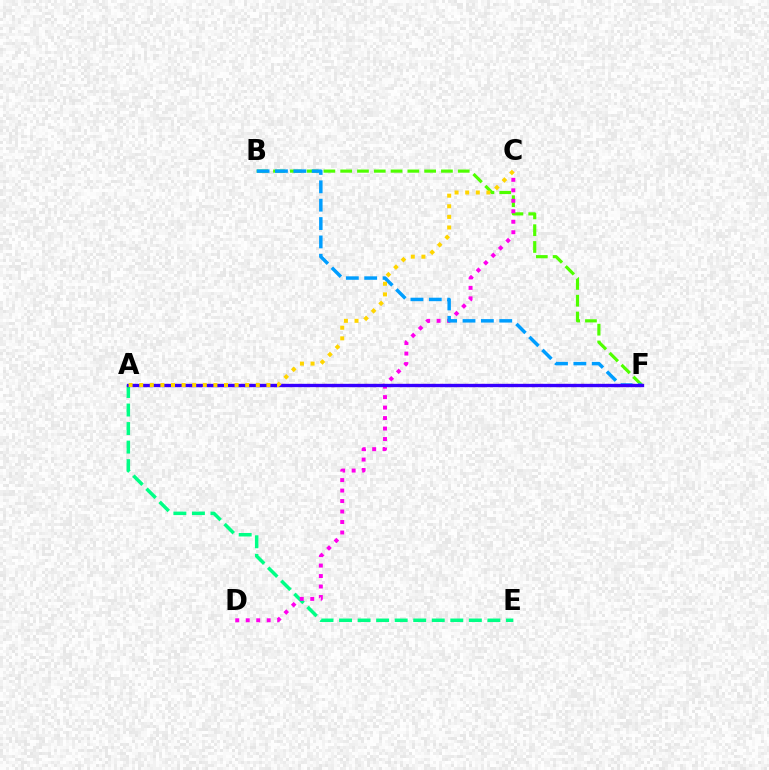{('A', 'E'): [{'color': '#00ff86', 'line_style': 'dashed', 'thickness': 2.52}], ('A', 'F'): [{'color': '#ff0000', 'line_style': 'dotted', 'thickness': 2.26}, {'color': '#3700ff', 'line_style': 'solid', 'thickness': 2.4}], ('B', 'F'): [{'color': '#4fff00', 'line_style': 'dashed', 'thickness': 2.28}, {'color': '#009eff', 'line_style': 'dashed', 'thickness': 2.5}], ('C', 'D'): [{'color': '#ff00ed', 'line_style': 'dotted', 'thickness': 2.85}], ('A', 'C'): [{'color': '#ffd500', 'line_style': 'dotted', 'thickness': 2.88}]}